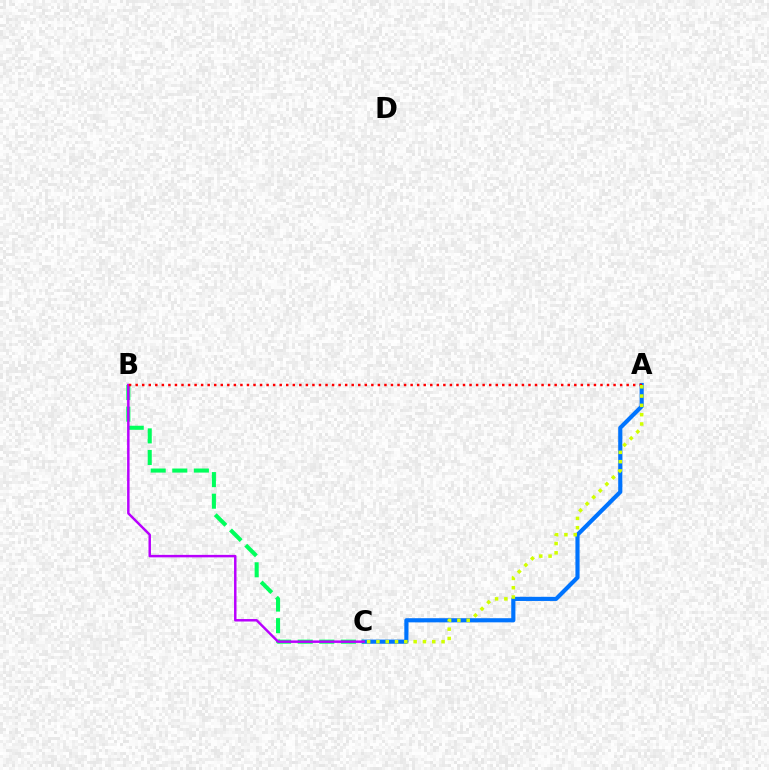{('A', 'C'): [{'color': '#0074ff', 'line_style': 'solid', 'thickness': 2.99}, {'color': '#d1ff00', 'line_style': 'dotted', 'thickness': 2.53}], ('B', 'C'): [{'color': '#00ff5c', 'line_style': 'dashed', 'thickness': 2.93}, {'color': '#b900ff', 'line_style': 'solid', 'thickness': 1.78}], ('A', 'B'): [{'color': '#ff0000', 'line_style': 'dotted', 'thickness': 1.78}]}